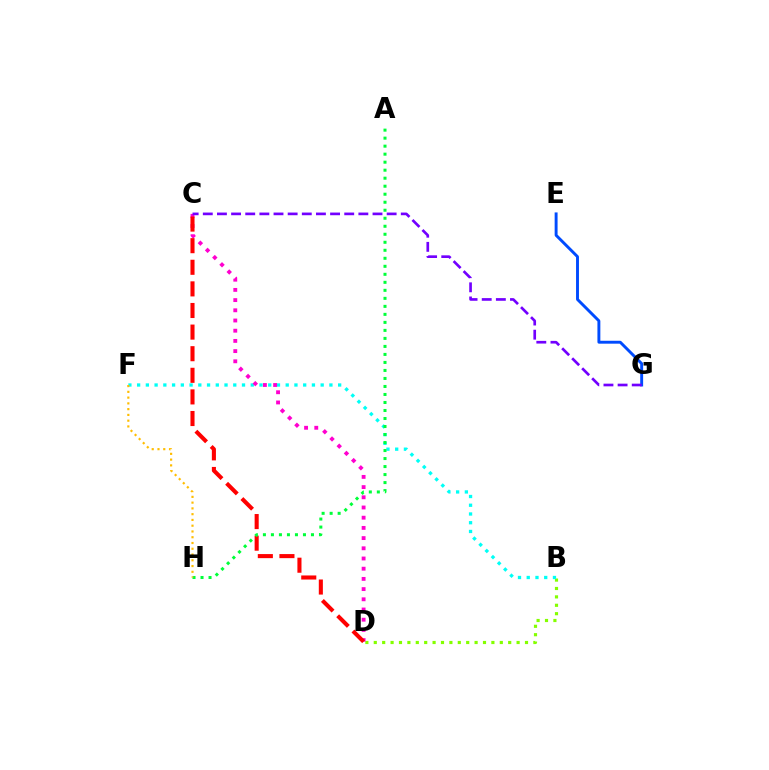{('E', 'G'): [{'color': '#004bff', 'line_style': 'solid', 'thickness': 2.1}], ('B', 'D'): [{'color': '#84ff00', 'line_style': 'dotted', 'thickness': 2.28}], ('B', 'F'): [{'color': '#00fff6', 'line_style': 'dotted', 'thickness': 2.37}], ('C', 'D'): [{'color': '#ff00cf', 'line_style': 'dotted', 'thickness': 2.77}, {'color': '#ff0000', 'line_style': 'dashed', 'thickness': 2.94}], ('C', 'G'): [{'color': '#7200ff', 'line_style': 'dashed', 'thickness': 1.92}], ('A', 'H'): [{'color': '#00ff39', 'line_style': 'dotted', 'thickness': 2.18}], ('F', 'H'): [{'color': '#ffbd00', 'line_style': 'dotted', 'thickness': 1.57}]}